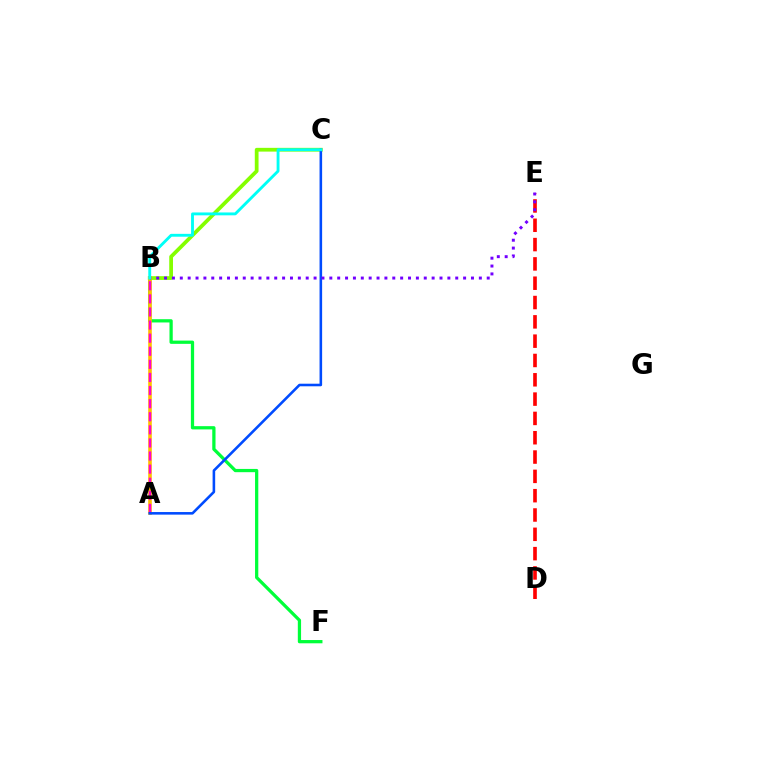{('B', 'F'): [{'color': '#00ff39', 'line_style': 'solid', 'thickness': 2.34}], ('B', 'C'): [{'color': '#84ff00', 'line_style': 'solid', 'thickness': 2.7}, {'color': '#00fff6', 'line_style': 'solid', 'thickness': 2.07}], ('A', 'B'): [{'color': '#ffbd00', 'line_style': 'solid', 'thickness': 2.6}, {'color': '#ff00cf', 'line_style': 'dashed', 'thickness': 1.78}], ('D', 'E'): [{'color': '#ff0000', 'line_style': 'dashed', 'thickness': 2.62}], ('A', 'C'): [{'color': '#004bff', 'line_style': 'solid', 'thickness': 1.86}], ('B', 'E'): [{'color': '#7200ff', 'line_style': 'dotted', 'thickness': 2.14}]}